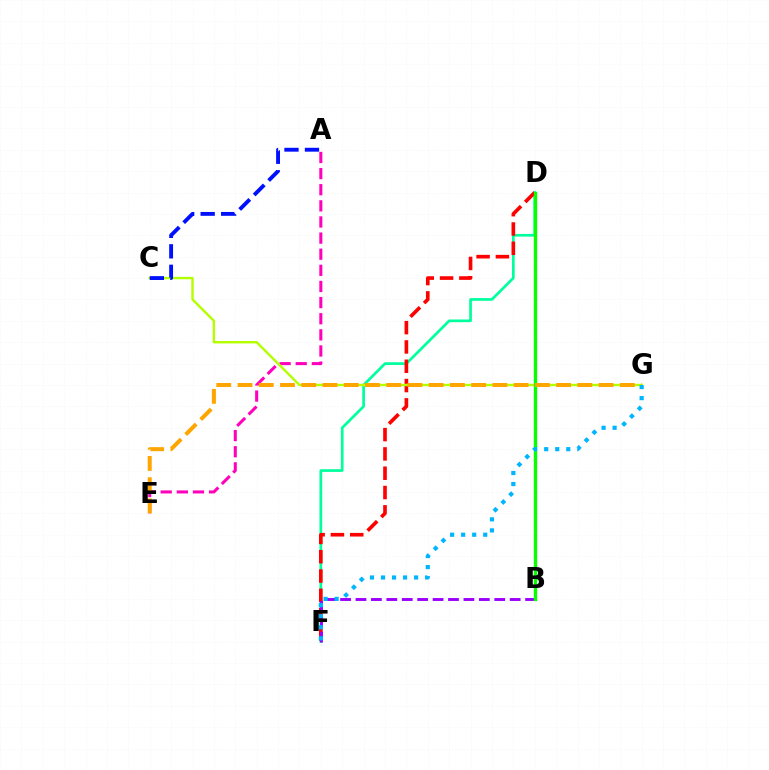{('D', 'F'): [{'color': '#00ff9d', 'line_style': 'solid', 'thickness': 1.94}, {'color': '#ff0000', 'line_style': 'dashed', 'thickness': 2.62}], ('A', 'E'): [{'color': '#ff00bd', 'line_style': 'dashed', 'thickness': 2.19}], ('B', 'F'): [{'color': '#9b00ff', 'line_style': 'dashed', 'thickness': 2.09}], ('C', 'G'): [{'color': '#b3ff00', 'line_style': 'solid', 'thickness': 1.73}], ('B', 'D'): [{'color': '#08ff00', 'line_style': 'solid', 'thickness': 2.41}], ('A', 'C'): [{'color': '#0010ff', 'line_style': 'dashed', 'thickness': 2.78}], ('E', 'G'): [{'color': '#ffa500', 'line_style': 'dashed', 'thickness': 2.89}], ('F', 'G'): [{'color': '#00b5ff', 'line_style': 'dotted', 'thickness': 3.0}]}